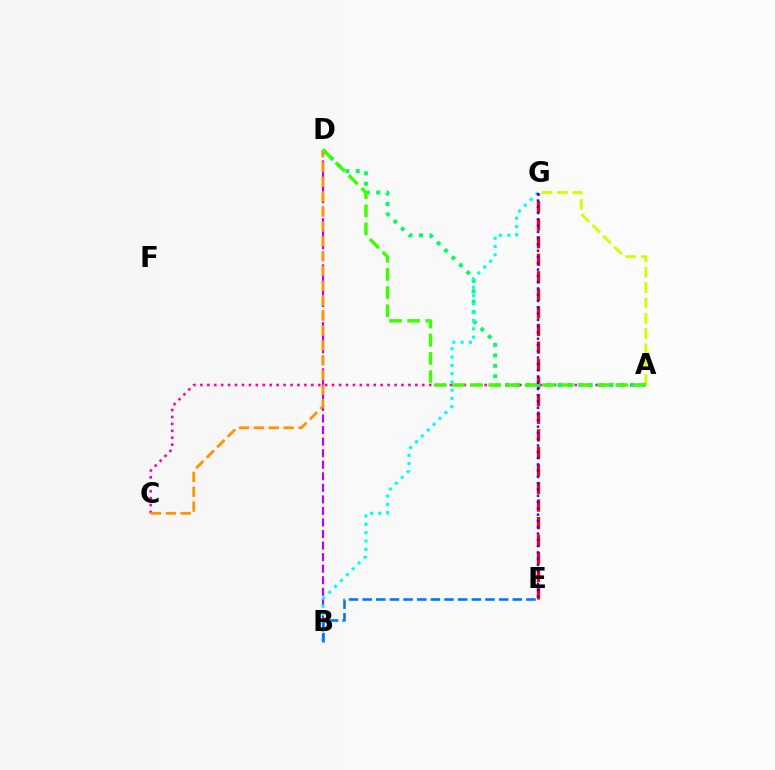{('E', 'G'): [{'color': '#ff0000', 'line_style': 'dashed', 'thickness': 2.39}, {'color': '#2500ff', 'line_style': 'dotted', 'thickness': 1.71}], ('B', 'D'): [{'color': '#b900ff', 'line_style': 'dashed', 'thickness': 1.57}], ('A', 'G'): [{'color': '#d1ff00', 'line_style': 'dashed', 'thickness': 2.08}], ('A', 'C'): [{'color': '#ff00ac', 'line_style': 'dotted', 'thickness': 1.88}], ('A', 'D'): [{'color': '#00ff5c', 'line_style': 'dotted', 'thickness': 2.84}, {'color': '#3dff00', 'line_style': 'dashed', 'thickness': 2.47}], ('B', 'G'): [{'color': '#00fff6', 'line_style': 'dotted', 'thickness': 2.25}], ('C', 'D'): [{'color': '#ff9400', 'line_style': 'dashed', 'thickness': 2.02}], ('B', 'E'): [{'color': '#0074ff', 'line_style': 'dashed', 'thickness': 1.85}]}